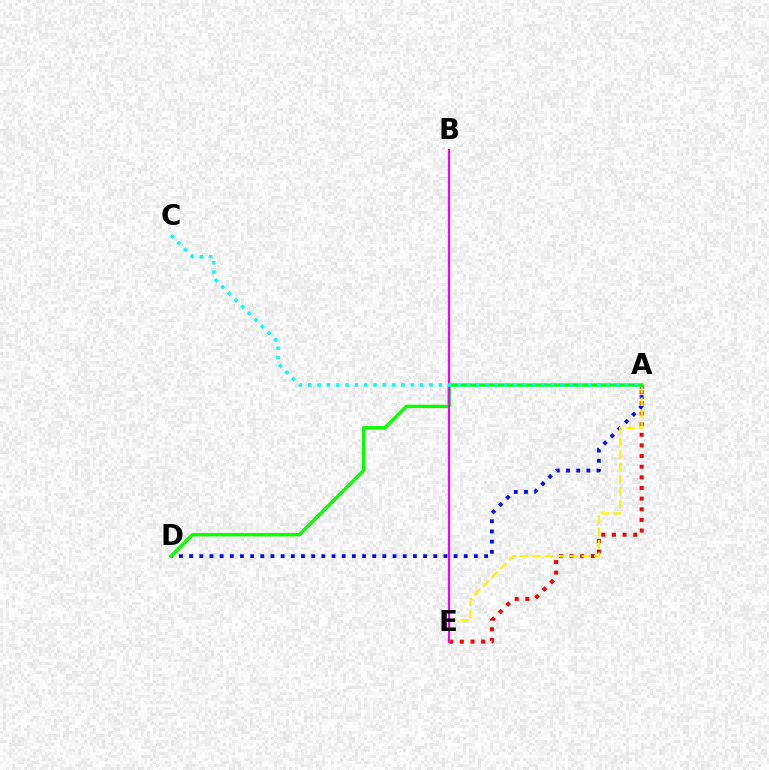{('A', 'E'): [{'color': '#ff0000', 'line_style': 'dotted', 'thickness': 2.89}, {'color': '#fcf500', 'line_style': 'dashed', 'thickness': 1.68}], ('A', 'D'): [{'color': '#0010ff', 'line_style': 'dotted', 'thickness': 2.76}, {'color': '#08ff00', 'line_style': 'solid', 'thickness': 2.42}], ('B', 'E'): [{'color': '#ee00ff', 'line_style': 'solid', 'thickness': 1.56}], ('A', 'C'): [{'color': '#00fff6', 'line_style': 'dotted', 'thickness': 2.53}]}